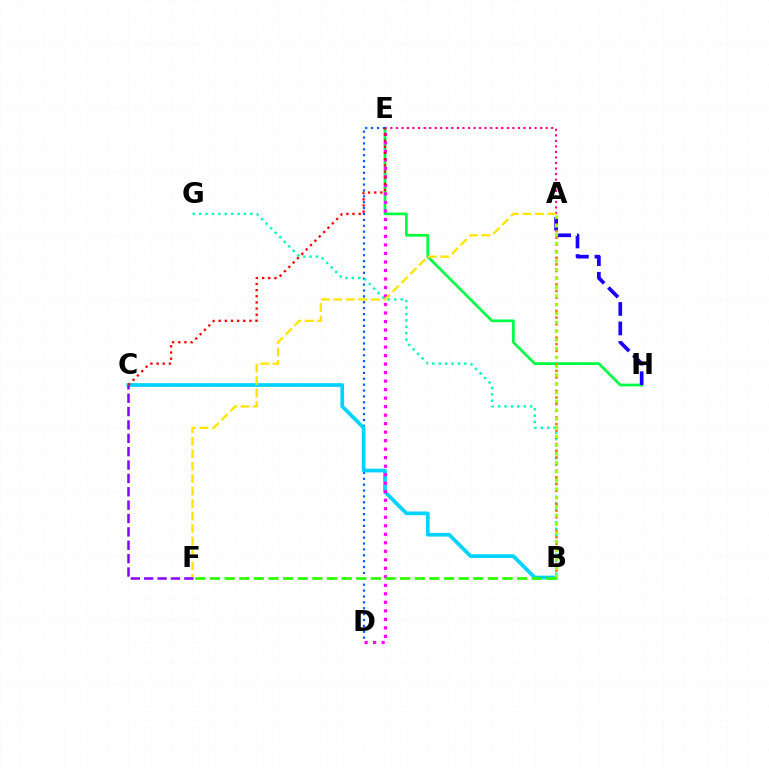{('E', 'H'): [{'color': '#00ff45', 'line_style': 'solid', 'thickness': 1.99}], ('D', 'E'): [{'color': '#005dff', 'line_style': 'dotted', 'thickness': 1.6}, {'color': '#fa00f9', 'line_style': 'dotted', 'thickness': 2.31}], ('A', 'E'): [{'color': '#ff0088', 'line_style': 'dotted', 'thickness': 1.51}], ('A', 'H'): [{'color': '#1900ff', 'line_style': 'dashed', 'thickness': 2.65}], ('B', 'G'): [{'color': '#00ffbb', 'line_style': 'dotted', 'thickness': 1.74}], ('A', 'B'): [{'color': '#ff7000', 'line_style': 'dotted', 'thickness': 1.81}, {'color': '#a2ff00', 'line_style': 'dotted', 'thickness': 2.38}], ('B', 'C'): [{'color': '#00d3ff', 'line_style': 'solid', 'thickness': 2.67}], ('A', 'F'): [{'color': '#ffe600', 'line_style': 'dashed', 'thickness': 1.69}], ('C', 'F'): [{'color': '#8a00ff', 'line_style': 'dashed', 'thickness': 1.82}], ('B', 'F'): [{'color': '#31ff00', 'line_style': 'dashed', 'thickness': 1.99}], ('C', 'E'): [{'color': '#ff0000', 'line_style': 'dotted', 'thickness': 1.67}]}